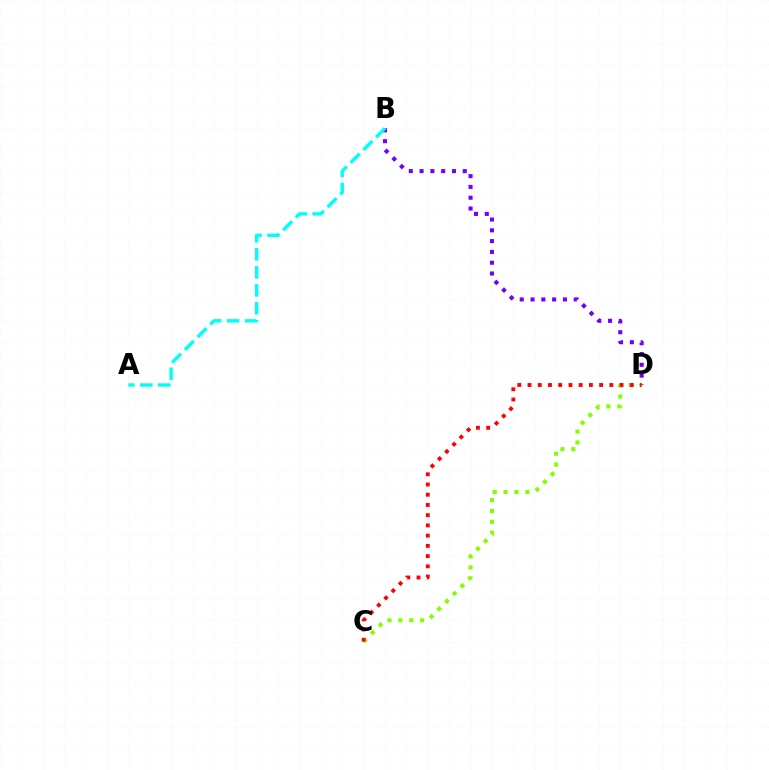{('C', 'D'): [{'color': '#84ff00', 'line_style': 'dotted', 'thickness': 2.96}, {'color': '#ff0000', 'line_style': 'dotted', 'thickness': 2.78}], ('B', 'D'): [{'color': '#7200ff', 'line_style': 'dotted', 'thickness': 2.93}], ('A', 'B'): [{'color': '#00fff6', 'line_style': 'dashed', 'thickness': 2.44}]}